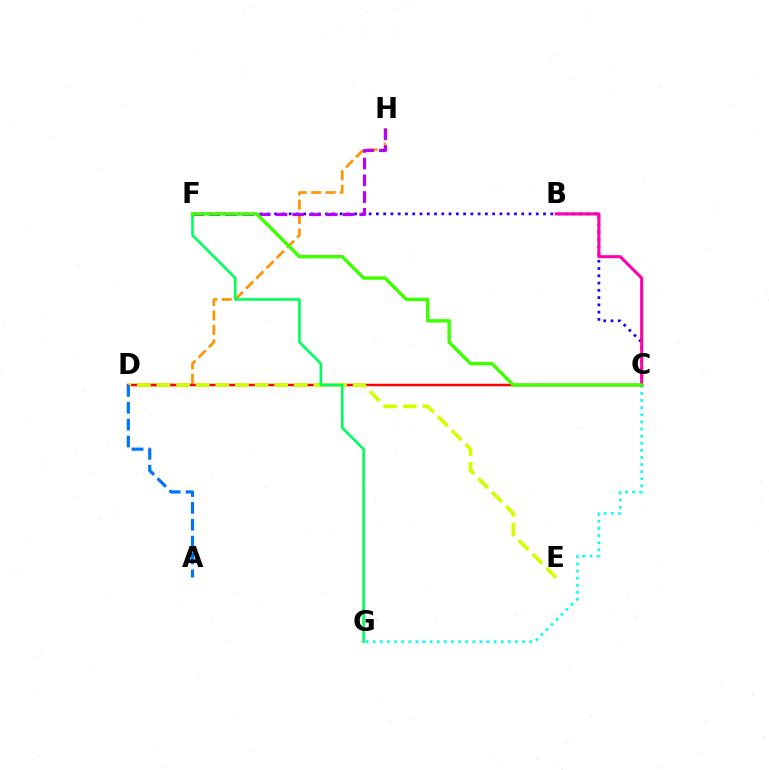{('C', 'F'): [{'color': '#2500ff', 'line_style': 'dotted', 'thickness': 1.97}, {'color': '#3dff00', 'line_style': 'solid', 'thickness': 2.44}], ('C', 'G'): [{'color': '#00fff6', 'line_style': 'dotted', 'thickness': 1.93}], ('D', 'H'): [{'color': '#ff9400', 'line_style': 'dashed', 'thickness': 1.96}], ('F', 'H'): [{'color': '#b900ff', 'line_style': 'dashed', 'thickness': 2.27}], ('B', 'C'): [{'color': '#ff00ac', 'line_style': 'solid', 'thickness': 2.2}], ('C', 'D'): [{'color': '#ff0000', 'line_style': 'solid', 'thickness': 1.8}], ('D', 'E'): [{'color': '#d1ff00', 'line_style': 'dashed', 'thickness': 2.67}], ('A', 'D'): [{'color': '#0074ff', 'line_style': 'dashed', 'thickness': 2.29}], ('F', 'G'): [{'color': '#00ff5c', 'line_style': 'solid', 'thickness': 1.89}]}